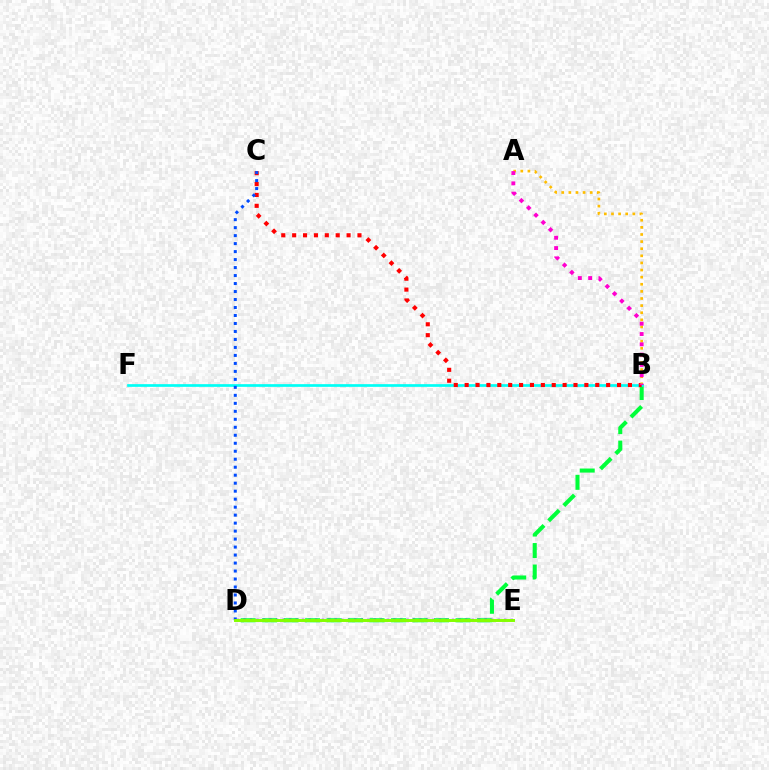{('B', 'D'): [{'color': '#00ff39', 'line_style': 'dashed', 'thickness': 2.92}], ('D', 'E'): [{'color': '#7200ff', 'line_style': 'dotted', 'thickness': 1.77}, {'color': '#84ff00', 'line_style': 'solid', 'thickness': 2.13}], ('B', 'F'): [{'color': '#00fff6', 'line_style': 'solid', 'thickness': 1.94}], ('B', 'C'): [{'color': '#ff0000', 'line_style': 'dotted', 'thickness': 2.96}], ('C', 'D'): [{'color': '#004bff', 'line_style': 'dotted', 'thickness': 2.17}], ('A', 'B'): [{'color': '#ffbd00', 'line_style': 'dotted', 'thickness': 1.93}, {'color': '#ff00cf', 'line_style': 'dotted', 'thickness': 2.8}]}